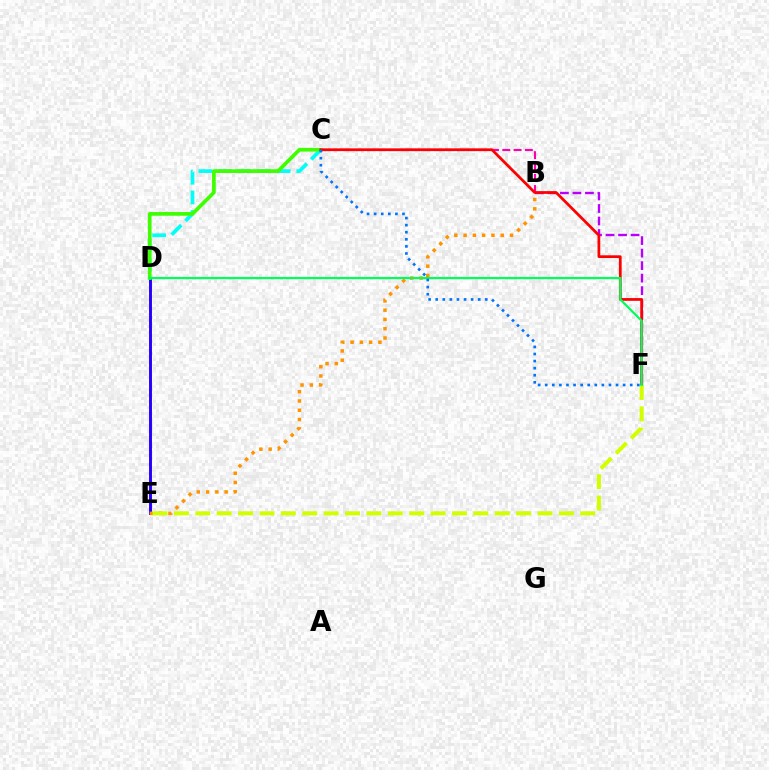{('C', 'D'): [{'color': '#00fff6', 'line_style': 'dashed', 'thickness': 2.66}, {'color': '#3dff00', 'line_style': 'solid', 'thickness': 2.66}], ('D', 'E'): [{'color': '#2500ff', 'line_style': 'solid', 'thickness': 2.1}], ('B', 'E'): [{'color': '#ff9400', 'line_style': 'dotted', 'thickness': 2.52}], ('B', 'F'): [{'color': '#b900ff', 'line_style': 'dashed', 'thickness': 1.7}], ('B', 'C'): [{'color': '#ff00ac', 'line_style': 'dashed', 'thickness': 1.53}], ('C', 'F'): [{'color': '#ff0000', 'line_style': 'solid', 'thickness': 1.98}, {'color': '#0074ff', 'line_style': 'dotted', 'thickness': 1.92}], ('E', 'F'): [{'color': '#d1ff00', 'line_style': 'dashed', 'thickness': 2.91}], ('D', 'F'): [{'color': '#00ff5c', 'line_style': 'solid', 'thickness': 1.61}]}